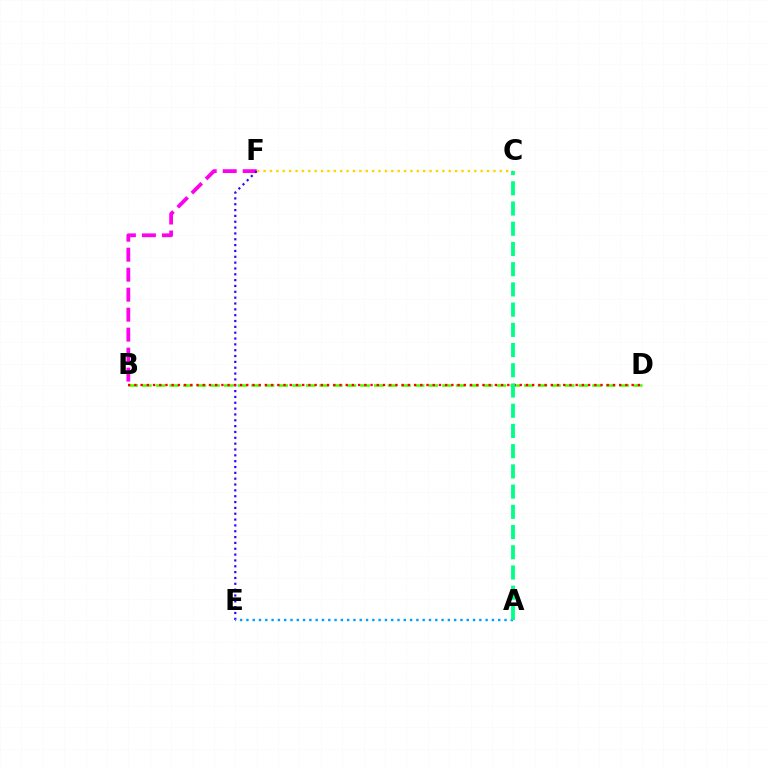{('B', 'F'): [{'color': '#ff00ed', 'line_style': 'dashed', 'thickness': 2.72}], ('E', 'F'): [{'color': '#3700ff', 'line_style': 'dotted', 'thickness': 1.59}], ('B', 'D'): [{'color': '#4fff00', 'line_style': 'dashed', 'thickness': 1.85}, {'color': '#ff0000', 'line_style': 'dotted', 'thickness': 1.69}], ('A', 'E'): [{'color': '#009eff', 'line_style': 'dotted', 'thickness': 1.71}], ('C', 'F'): [{'color': '#ffd500', 'line_style': 'dotted', 'thickness': 1.73}], ('A', 'C'): [{'color': '#00ff86', 'line_style': 'dashed', 'thickness': 2.75}]}